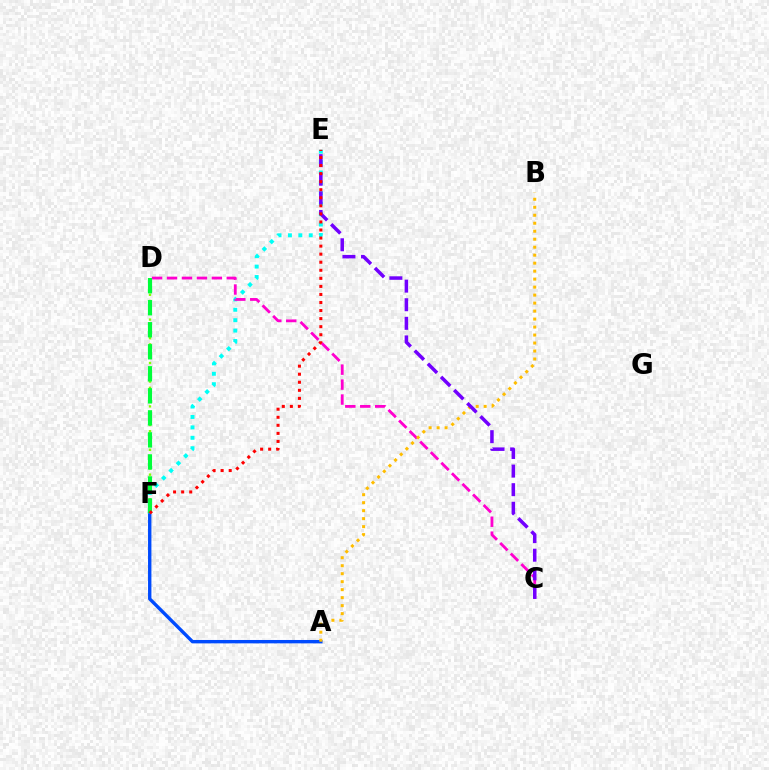{('A', 'F'): [{'color': '#004bff', 'line_style': 'solid', 'thickness': 2.43}], ('D', 'F'): [{'color': '#84ff00', 'line_style': 'dotted', 'thickness': 1.68}, {'color': '#00ff39', 'line_style': 'dashed', 'thickness': 2.99}], ('E', 'F'): [{'color': '#00fff6', 'line_style': 'dotted', 'thickness': 2.83}, {'color': '#ff0000', 'line_style': 'dotted', 'thickness': 2.19}], ('C', 'D'): [{'color': '#ff00cf', 'line_style': 'dashed', 'thickness': 2.03}], ('A', 'B'): [{'color': '#ffbd00', 'line_style': 'dotted', 'thickness': 2.17}], ('C', 'E'): [{'color': '#7200ff', 'line_style': 'dashed', 'thickness': 2.53}]}